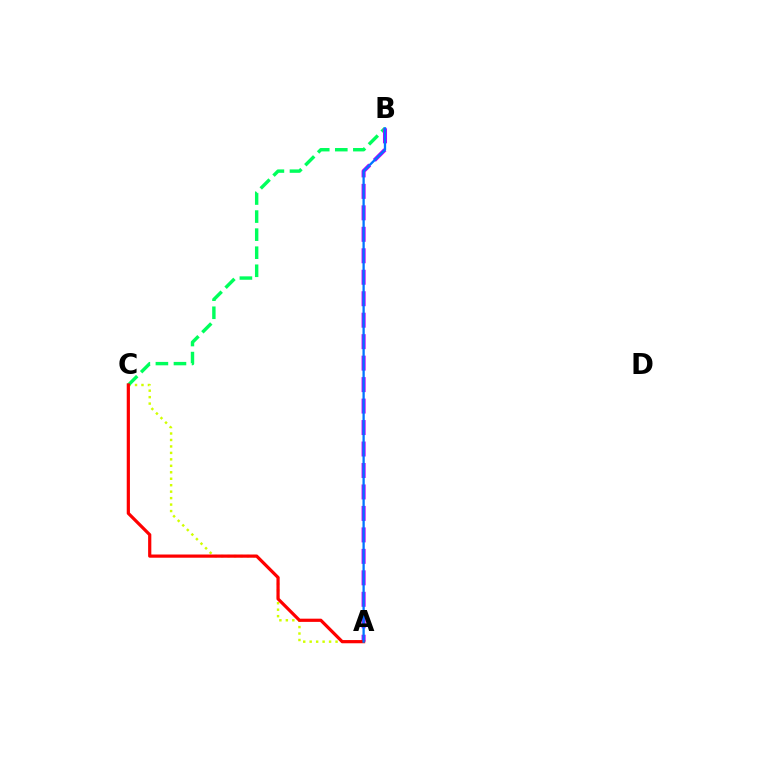{('A', 'C'): [{'color': '#d1ff00', 'line_style': 'dotted', 'thickness': 1.76}, {'color': '#ff0000', 'line_style': 'solid', 'thickness': 2.31}], ('B', 'C'): [{'color': '#00ff5c', 'line_style': 'dashed', 'thickness': 2.45}], ('A', 'B'): [{'color': '#b900ff', 'line_style': 'dashed', 'thickness': 2.92}, {'color': '#0074ff', 'line_style': 'solid', 'thickness': 1.65}]}